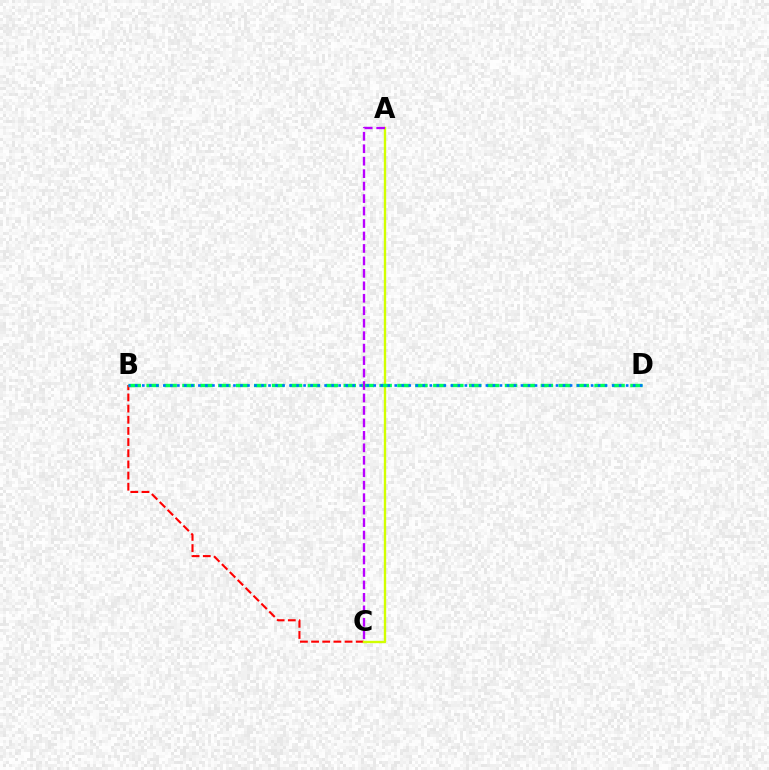{('B', 'C'): [{'color': '#ff0000', 'line_style': 'dashed', 'thickness': 1.52}], ('A', 'C'): [{'color': '#d1ff00', 'line_style': 'solid', 'thickness': 1.7}, {'color': '#b900ff', 'line_style': 'dashed', 'thickness': 1.69}], ('B', 'D'): [{'color': '#00ff5c', 'line_style': 'dashed', 'thickness': 2.43}, {'color': '#0074ff', 'line_style': 'dotted', 'thickness': 1.91}]}